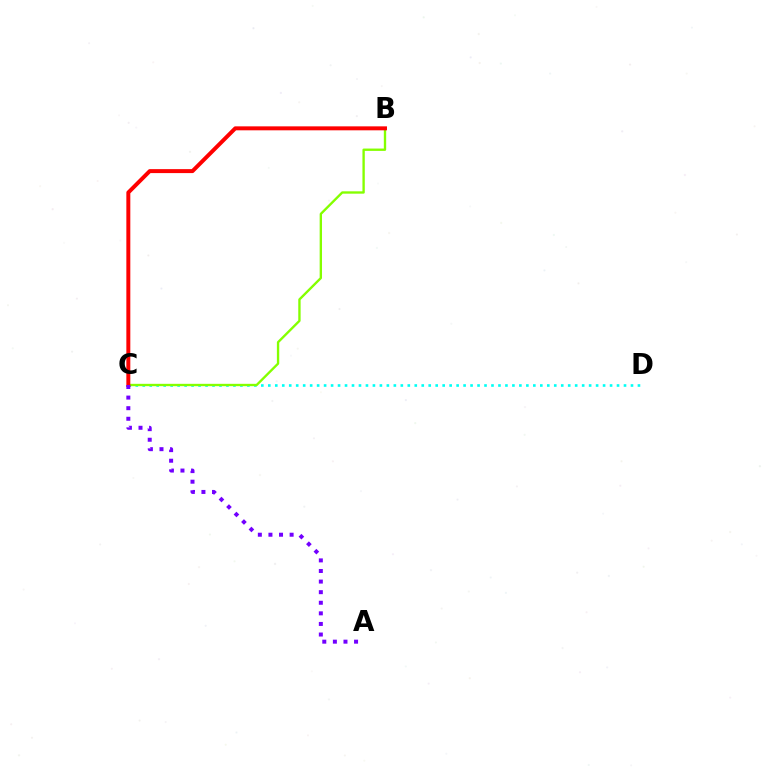{('C', 'D'): [{'color': '#00fff6', 'line_style': 'dotted', 'thickness': 1.89}], ('B', 'C'): [{'color': '#84ff00', 'line_style': 'solid', 'thickness': 1.7}, {'color': '#ff0000', 'line_style': 'solid', 'thickness': 2.85}], ('A', 'C'): [{'color': '#7200ff', 'line_style': 'dotted', 'thickness': 2.88}]}